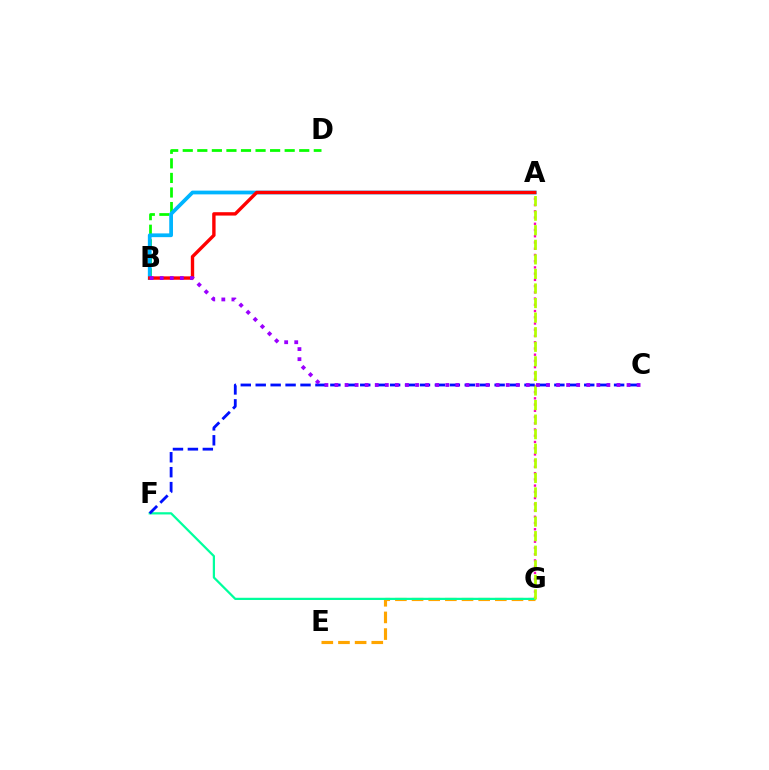{('B', 'D'): [{'color': '#08ff00', 'line_style': 'dashed', 'thickness': 1.98}], ('A', 'G'): [{'color': '#ff00bd', 'line_style': 'dotted', 'thickness': 1.69}, {'color': '#b3ff00', 'line_style': 'dashed', 'thickness': 1.98}], ('E', 'G'): [{'color': '#ffa500', 'line_style': 'dashed', 'thickness': 2.26}], ('F', 'G'): [{'color': '#00ff9d', 'line_style': 'solid', 'thickness': 1.61}], ('A', 'B'): [{'color': '#00b5ff', 'line_style': 'solid', 'thickness': 2.7}, {'color': '#ff0000', 'line_style': 'solid', 'thickness': 2.43}], ('C', 'F'): [{'color': '#0010ff', 'line_style': 'dashed', 'thickness': 2.03}], ('B', 'C'): [{'color': '#9b00ff', 'line_style': 'dotted', 'thickness': 2.74}]}